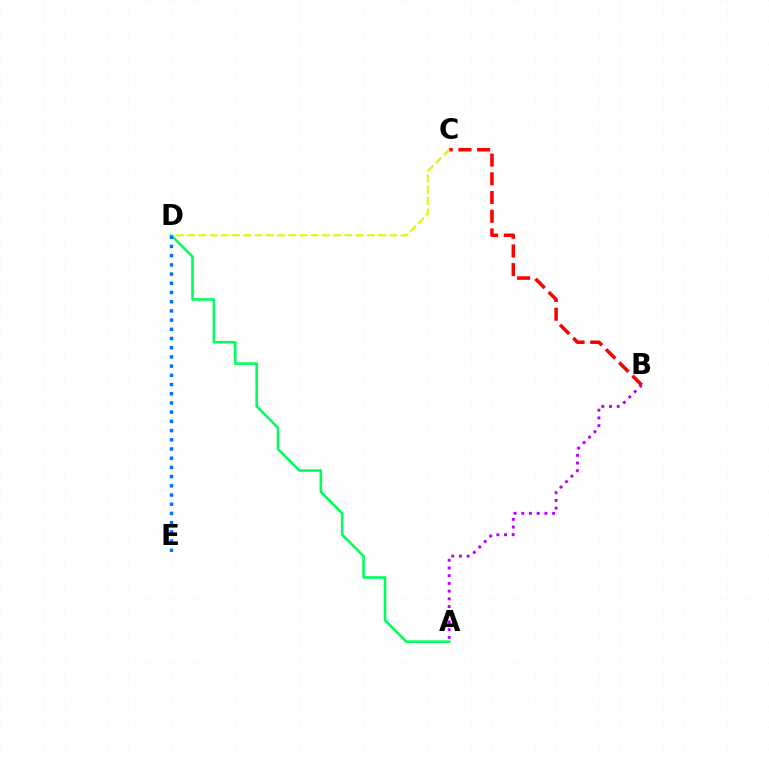{('A', 'B'): [{'color': '#b900ff', 'line_style': 'dotted', 'thickness': 2.1}], ('B', 'C'): [{'color': '#ff0000', 'line_style': 'dashed', 'thickness': 2.54}], ('A', 'D'): [{'color': '#00ff5c', 'line_style': 'solid', 'thickness': 1.86}], ('C', 'D'): [{'color': '#d1ff00', 'line_style': 'dashed', 'thickness': 1.53}], ('D', 'E'): [{'color': '#0074ff', 'line_style': 'dotted', 'thickness': 2.5}]}